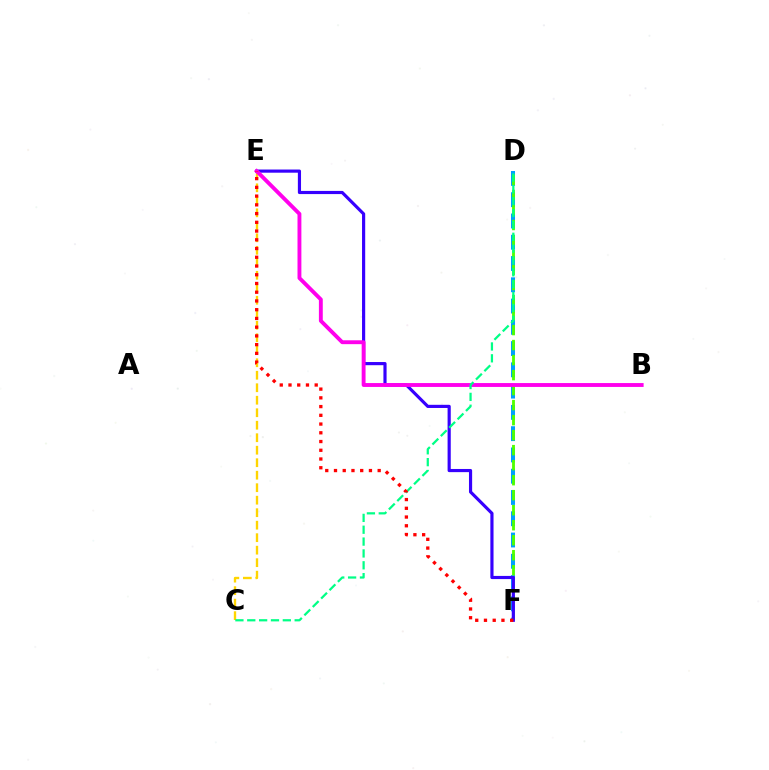{('C', 'E'): [{'color': '#ffd500', 'line_style': 'dashed', 'thickness': 1.7}], ('D', 'F'): [{'color': '#009eff', 'line_style': 'dashed', 'thickness': 2.89}, {'color': '#4fff00', 'line_style': 'dashed', 'thickness': 2.04}], ('E', 'F'): [{'color': '#3700ff', 'line_style': 'solid', 'thickness': 2.28}, {'color': '#ff0000', 'line_style': 'dotted', 'thickness': 2.37}], ('B', 'E'): [{'color': '#ff00ed', 'line_style': 'solid', 'thickness': 2.79}], ('C', 'D'): [{'color': '#00ff86', 'line_style': 'dashed', 'thickness': 1.61}]}